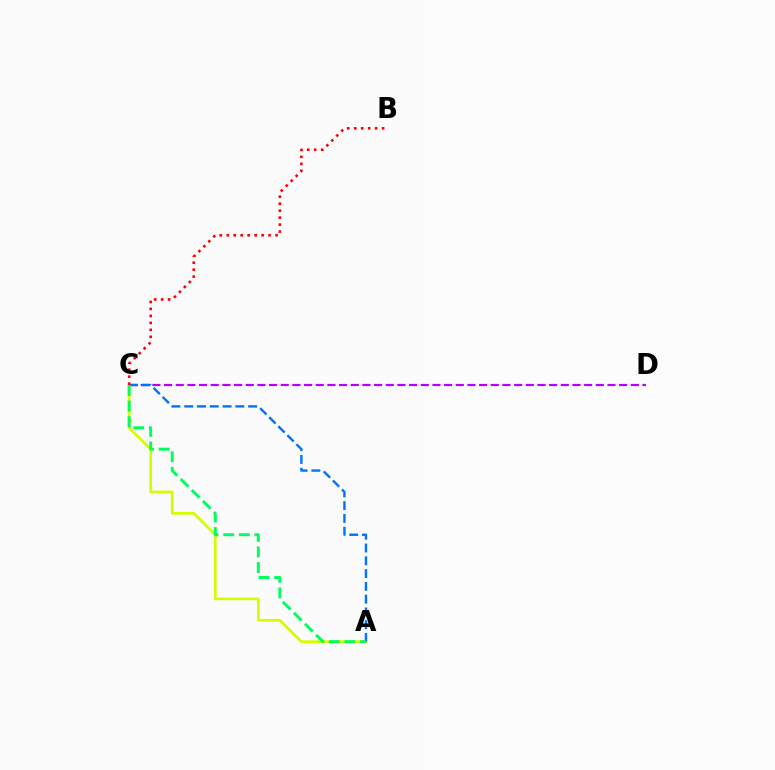{('A', 'C'): [{'color': '#d1ff00', 'line_style': 'solid', 'thickness': 1.95}, {'color': '#0074ff', 'line_style': 'dashed', 'thickness': 1.74}, {'color': '#00ff5c', 'line_style': 'dashed', 'thickness': 2.12}], ('C', 'D'): [{'color': '#b900ff', 'line_style': 'dashed', 'thickness': 1.59}], ('B', 'C'): [{'color': '#ff0000', 'line_style': 'dotted', 'thickness': 1.9}]}